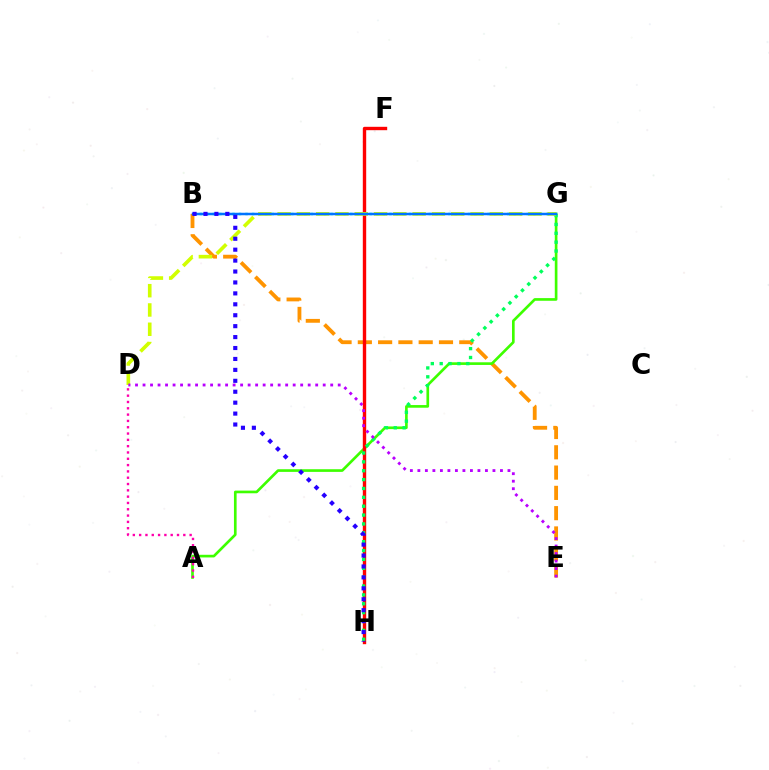{('B', 'E'): [{'color': '#ff9400', 'line_style': 'dashed', 'thickness': 2.76}], ('A', 'G'): [{'color': '#3dff00', 'line_style': 'solid', 'thickness': 1.92}], ('F', 'H'): [{'color': '#ff0000', 'line_style': 'solid', 'thickness': 2.43}], ('G', 'H'): [{'color': '#00ff5c', 'line_style': 'dotted', 'thickness': 2.41}], ('B', 'G'): [{'color': '#00fff6', 'line_style': 'dotted', 'thickness': 1.78}, {'color': '#0074ff', 'line_style': 'solid', 'thickness': 1.8}], ('D', 'G'): [{'color': '#d1ff00', 'line_style': 'dashed', 'thickness': 2.62}], ('B', 'H'): [{'color': '#2500ff', 'line_style': 'dotted', 'thickness': 2.97}], ('A', 'D'): [{'color': '#ff00ac', 'line_style': 'dotted', 'thickness': 1.71}], ('D', 'E'): [{'color': '#b900ff', 'line_style': 'dotted', 'thickness': 2.04}]}